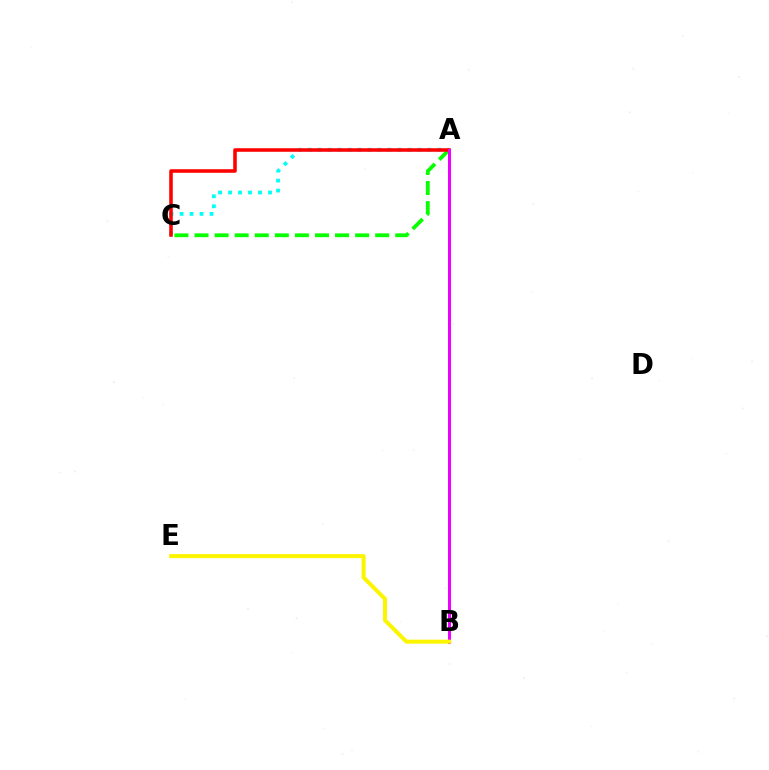{('A', 'C'): [{'color': '#08ff00', 'line_style': 'dashed', 'thickness': 2.73}, {'color': '#00fff6', 'line_style': 'dotted', 'thickness': 2.71}, {'color': '#ff0000', 'line_style': 'solid', 'thickness': 2.56}], ('A', 'B'): [{'color': '#0010ff', 'line_style': 'dotted', 'thickness': 2.02}, {'color': '#ee00ff', 'line_style': 'solid', 'thickness': 2.2}], ('B', 'E'): [{'color': '#fcf500', 'line_style': 'solid', 'thickness': 2.89}]}